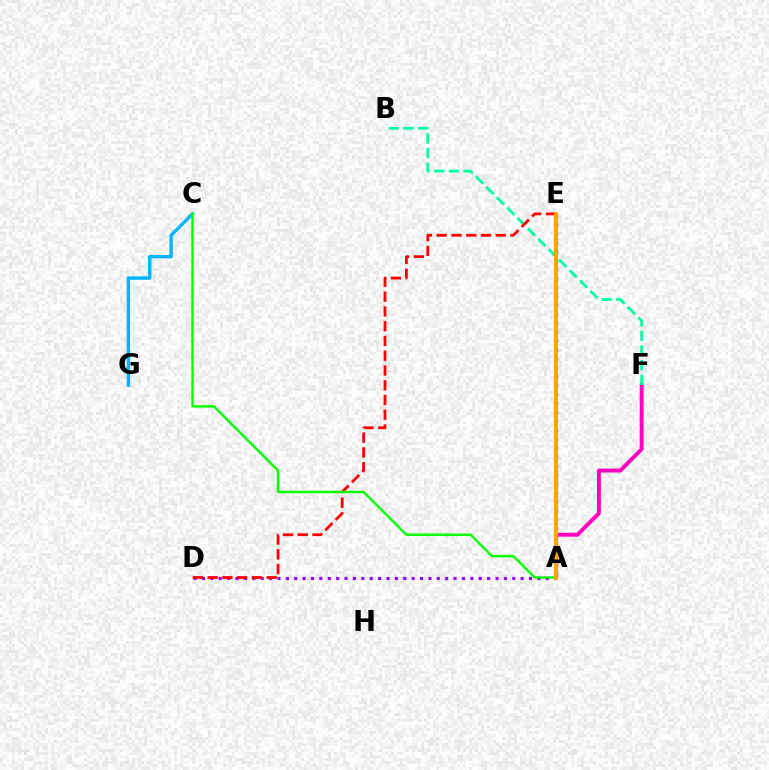{('A', 'F'): [{'color': '#ff00bd', 'line_style': 'solid', 'thickness': 2.82}], ('A', 'E'): [{'color': '#0010ff', 'line_style': 'dotted', 'thickness': 2.43}, {'color': '#b3ff00', 'line_style': 'solid', 'thickness': 1.55}, {'color': '#ffa500', 'line_style': 'solid', 'thickness': 2.81}], ('B', 'F'): [{'color': '#00ff9d', 'line_style': 'dashed', 'thickness': 2.0}], ('A', 'D'): [{'color': '#9b00ff', 'line_style': 'dotted', 'thickness': 2.28}], ('C', 'G'): [{'color': '#00b5ff', 'line_style': 'solid', 'thickness': 2.43}], ('D', 'E'): [{'color': '#ff0000', 'line_style': 'dashed', 'thickness': 2.01}], ('A', 'C'): [{'color': '#08ff00', 'line_style': 'solid', 'thickness': 1.72}]}